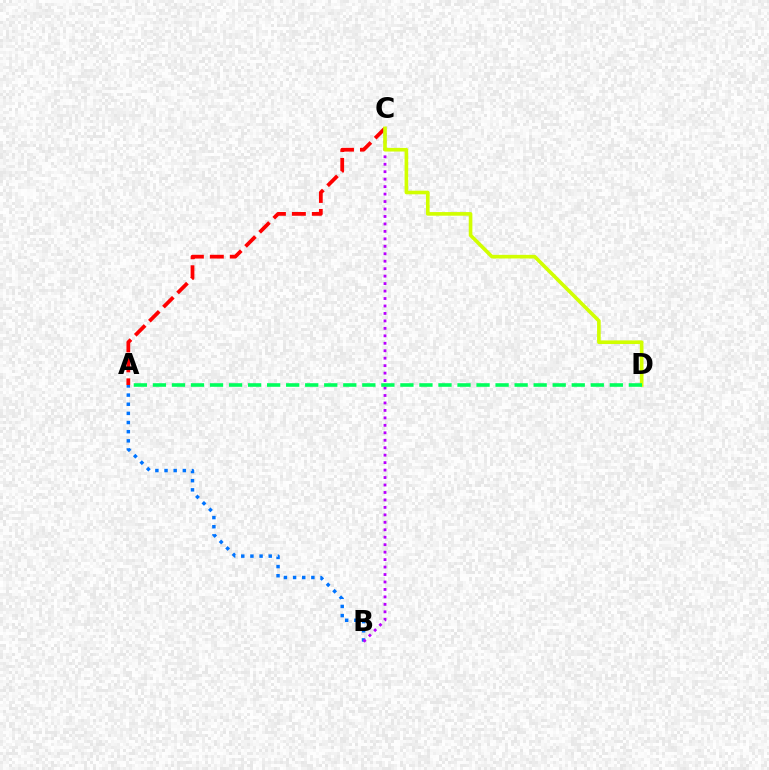{('A', 'B'): [{'color': '#0074ff', 'line_style': 'dotted', 'thickness': 2.49}], ('A', 'C'): [{'color': '#ff0000', 'line_style': 'dashed', 'thickness': 2.71}], ('B', 'C'): [{'color': '#b900ff', 'line_style': 'dotted', 'thickness': 2.03}], ('C', 'D'): [{'color': '#d1ff00', 'line_style': 'solid', 'thickness': 2.61}], ('A', 'D'): [{'color': '#00ff5c', 'line_style': 'dashed', 'thickness': 2.59}]}